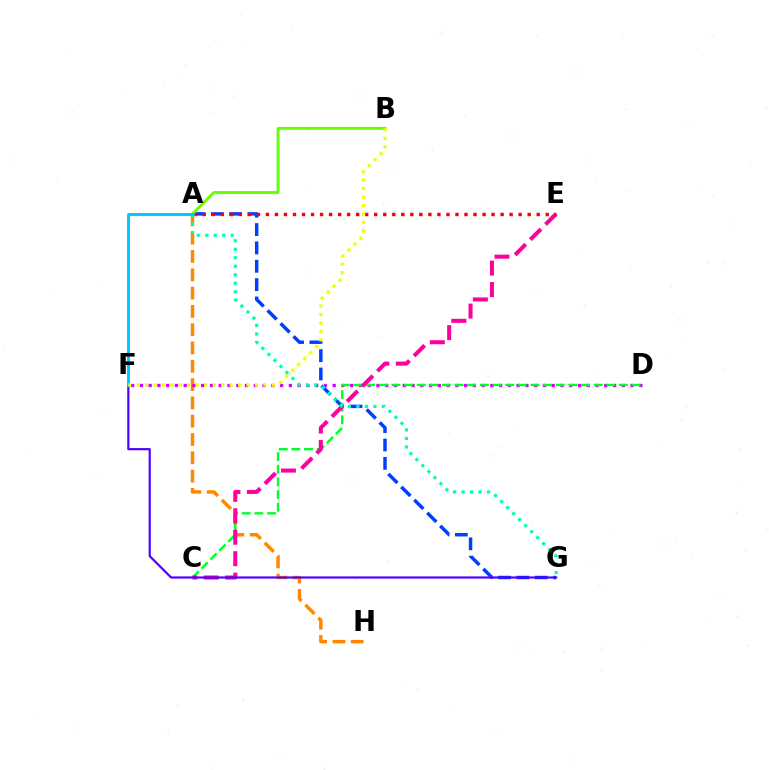{('A', 'H'): [{'color': '#ff8800', 'line_style': 'dashed', 'thickness': 2.49}], ('D', 'F'): [{'color': '#d600ff', 'line_style': 'dotted', 'thickness': 2.38}], ('A', 'G'): [{'color': '#003fff', 'line_style': 'dashed', 'thickness': 2.49}, {'color': '#00ffaf', 'line_style': 'dotted', 'thickness': 2.31}], ('C', 'D'): [{'color': '#00ff27', 'line_style': 'dashed', 'thickness': 1.72}], ('C', 'E'): [{'color': '#ff00a0', 'line_style': 'dashed', 'thickness': 2.92}], ('F', 'G'): [{'color': '#4f00ff', 'line_style': 'solid', 'thickness': 1.58}], ('A', 'E'): [{'color': '#ff0000', 'line_style': 'dotted', 'thickness': 2.45}], ('A', 'B'): [{'color': '#66ff00', 'line_style': 'solid', 'thickness': 2.09}], ('A', 'F'): [{'color': '#00c7ff', 'line_style': 'solid', 'thickness': 2.09}], ('B', 'F'): [{'color': '#eeff00', 'line_style': 'dotted', 'thickness': 2.3}]}